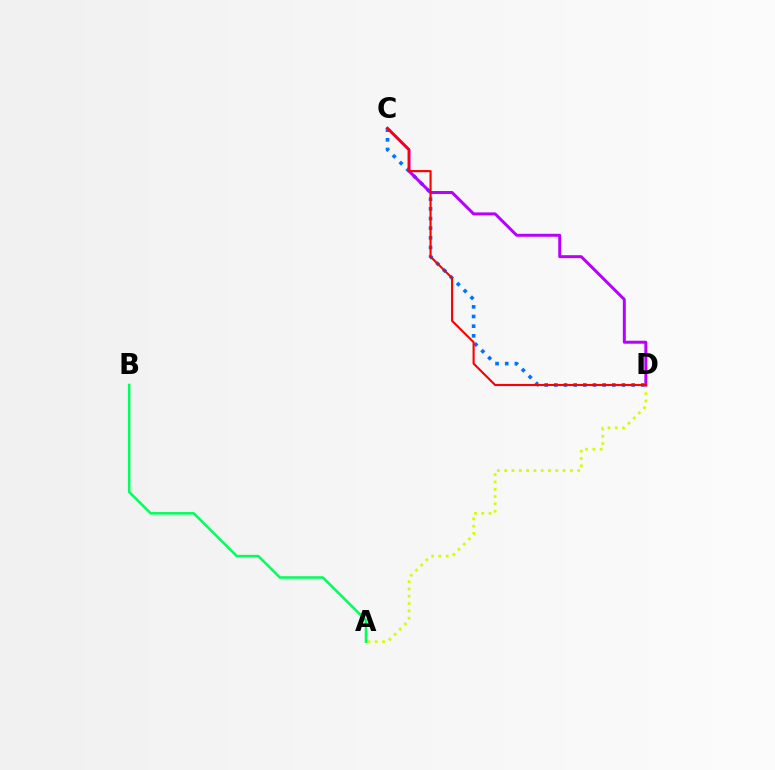{('A', 'D'): [{'color': '#d1ff00', 'line_style': 'dotted', 'thickness': 1.98}], ('C', 'D'): [{'color': '#0074ff', 'line_style': 'dotted', 'thickness': 2.62}, {'color': '#b900ff', 'line_style': 'solid', 'thickness': 2.15}, {'color': '#ff0000', 'line_style': 'solid', 'thickness': 1.53}], ('A', 'B'): [{'color': '#00ff5c', 'line_style': 'solid', 'thickness': 1.83}]}